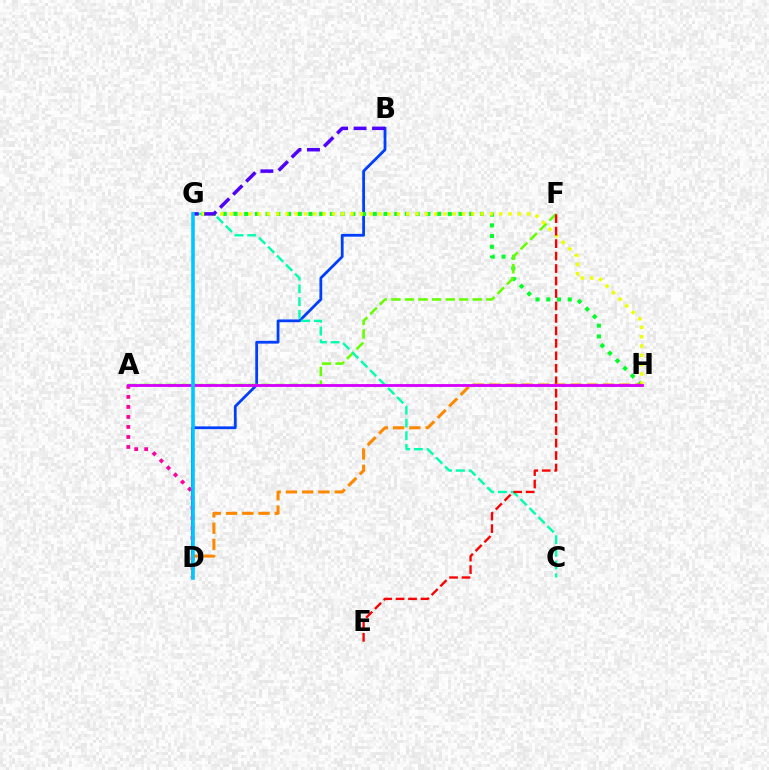{('B', 'D'): [{'color': '#003fff', 'line_style': 'solid', 'thickness': 2.01}], ('G', 'H'): [{'color': '#00ff27', 'line_style': 'dotted', 'thickness': 2.91}, {'color': '#eeff00', 'line_style': 'dotted', 'thickness': 2.53}], ('A', 'F'): [{'color': '#66ff00', 'line_style': 'dashed', 'thickness': 1.84}], ('A', 'D'): [{'color': '#ff00a0', 'line_style': 'dotted', 'thickness': 2.72}], ('C', 'G'): [{'color': '#00ffaf', 'line_style': 'dashed', 'thickness': 1.73}], ('E', 'F'): [{'color': '#ff0000', 'line_style': 'dashed', 'thickness': 1.69}], ('D', 'H'): [{'color': '#ff8800', 'line_style': 'dashed', 'thickness': 2.21}], ('A', 'H'): [{'color': '#d600ff', 'line_style': 'solid', 'thickness': 2.04}], ('B', 'G'): [{'color': '#4f00ff', 'line_style': 'dashed', 'thickness': 2.51}], ('D', 'G'): [{'color': '#00c7ff', 'line_style': 'solid', 'thickness': 2.6}]}